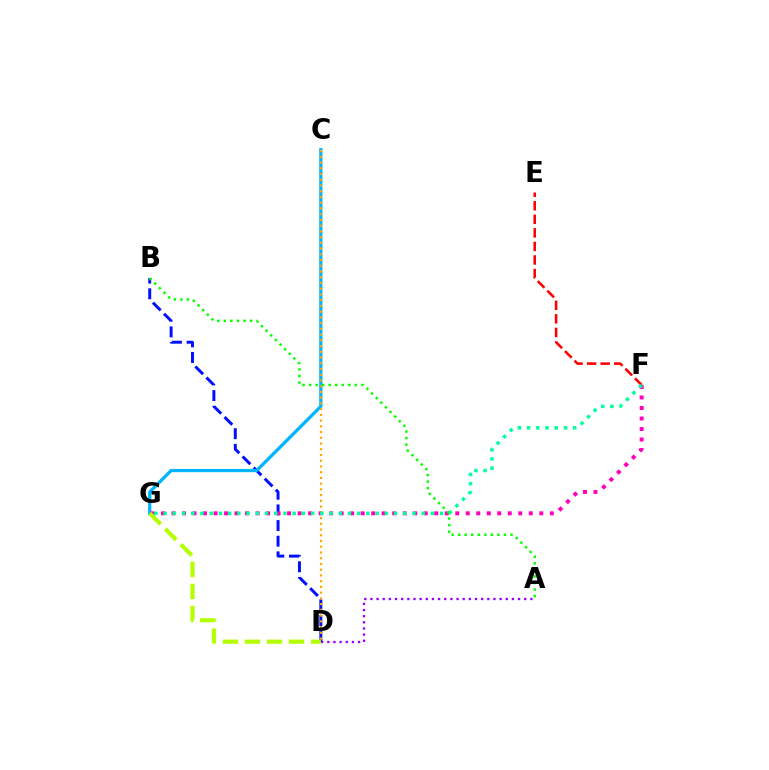{('B', 'D'): [{'color': '#0010ff', 'line_style': 'dashed', 'thickness': 2.13}], ('C', 'G'): [{'color': '#00b5ff', 'line_style': 'solid', 'thickness': 2.34}], ('F', 'G'): [{'color': '#ff00bd', 'line_style': 'dotted', 'thickness': 2.85}, {'color': '#00ff9d', 'line_style': 'dotted', 'thickness': 2.5}], ('C', 'D'): [{'color': '#ffa500', 'line_style': 'dotted', 'thickness': 1.56}], ('A', 'D'): [{'color': '#9b00ff', 'line_style': 'dotted', 'thickness': 1.67}], ('E', 'F'): [{'color': '#ff0000', 'line_style': 'dashed', 'thickness': 1.84}], ('D', 'G'): [{'color': '#b3ff00', 'line_style': 'dashed', 'thickness': 2.99}], ('A', 'B'): [{'color': '#08ff00', 'line_style': 'dotted', 'thickness': 1.78}]}